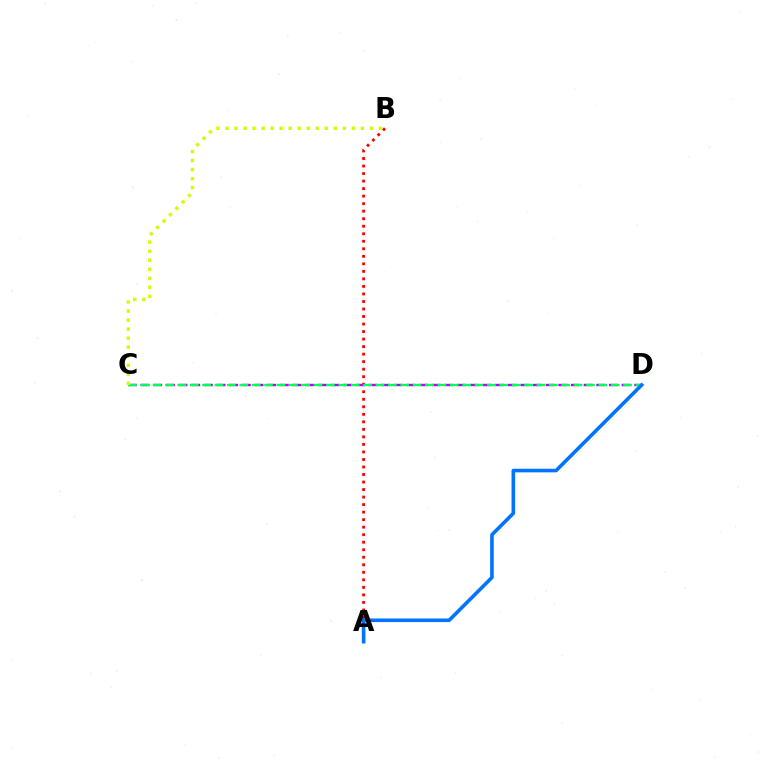{('A', 'B'): [{'color': '#ff0000', 'line_style': 'dotted', 'thickness': 2.04}], ('C', 'D'): [{'color': '#b900ff', 'line_style': 'dashed', 'thickness': 1.72}, {'color': '#00ff5c', 'line_style': 'dashed', 'thickness': 1.68}], ('B', 'C'): [{'color': '#d1ff00', 'line_style': 'dotted', 'thickness': 2.45}], ('A', 'D'): [{'color': '#0074ff', 'line_style': 'solid', 'thickness': 2.59}]}